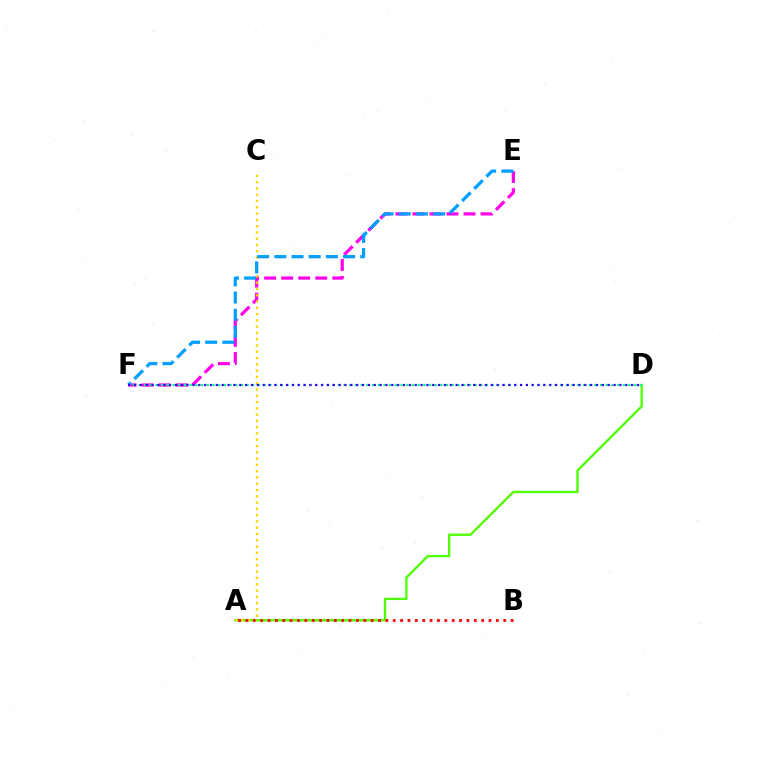{('E', 'F'): [{'color': '#ff00ed', 'line_style': 'dashed', 'thickness': 2.31}, {'color': '#009eff', 'line_style': 'dashed', 'thickness': 2.33}], ('A', 'D'): [{'color': '#4fff00', 'line_style': 'solid', 'thickness': 1.68}], ('D', 'F'): [{'color': '#00ff86', 'line_style': 'dotted', 'thickness': 1.55}, {'color': '#3700ff', 'line_style': 'dotted', 'thickness': 1.59}], ('A', 'C'): [{'color': '#ffd500', 'line_style': 'dotted', 'thickness': 1.71}], ('A', 'B'): [{'color': '#ff0000', 'line_style': 'dotted', 'thickness': 2.0}]}